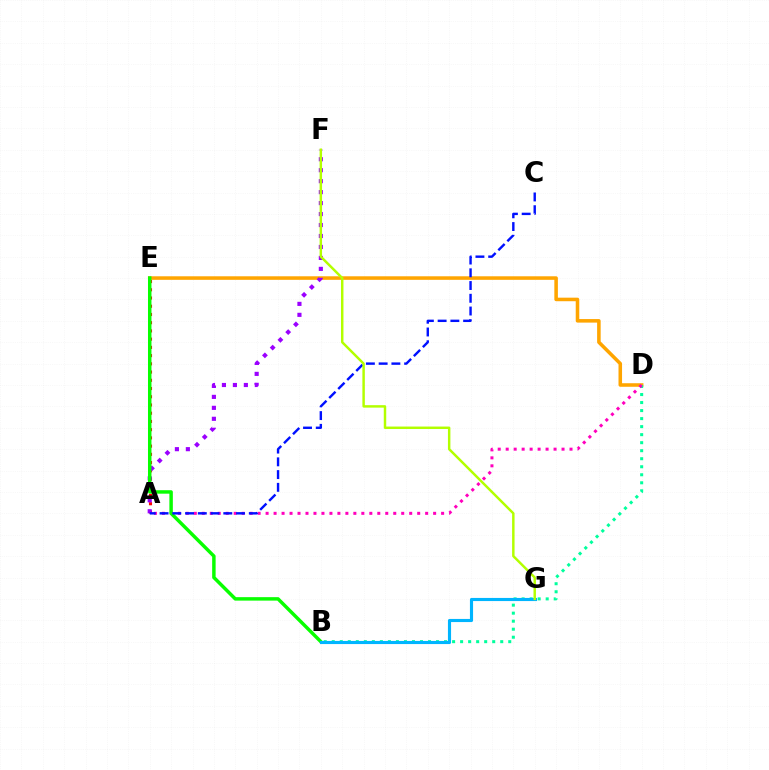{('D', 'E'): [{'color': '#ffa500', 'line_style': 'solid', 'thickness': 2.56}], ('B', 'D'): [{'color': '#00ff9d', 'line_style': 'dotted', 'thickness': 2.18}], ('A', 'D'): [{'color': '#ff00bd', 'line_style': 'dotted', 'thickness': 2.17}], ('A', 'E'): [{'color': '#ff0000', 'line_style': 'dotted', 'thickness': 2.24}], ('A', 'F'): [{'color': '#9b00ff', 'line_style': 'dotted', 'thickness': 2.98}], ('B', 'E'): [{'color': '#08ff00', 'line_style': 'solid', 'thickness': 2.5}], ('B', 'G'): [{'color': '#00b5ff', 'line_style': 'solid', 'thickness': 2.25}], ('A', 'C'): [{'color': '#0010ff', 'line_style': 'dashed', 'thickness': 1.73}], ('F', 'G'): [{'color': '#b3ff00', 'line_style': 'solid', 'thickness': 1.77}]}